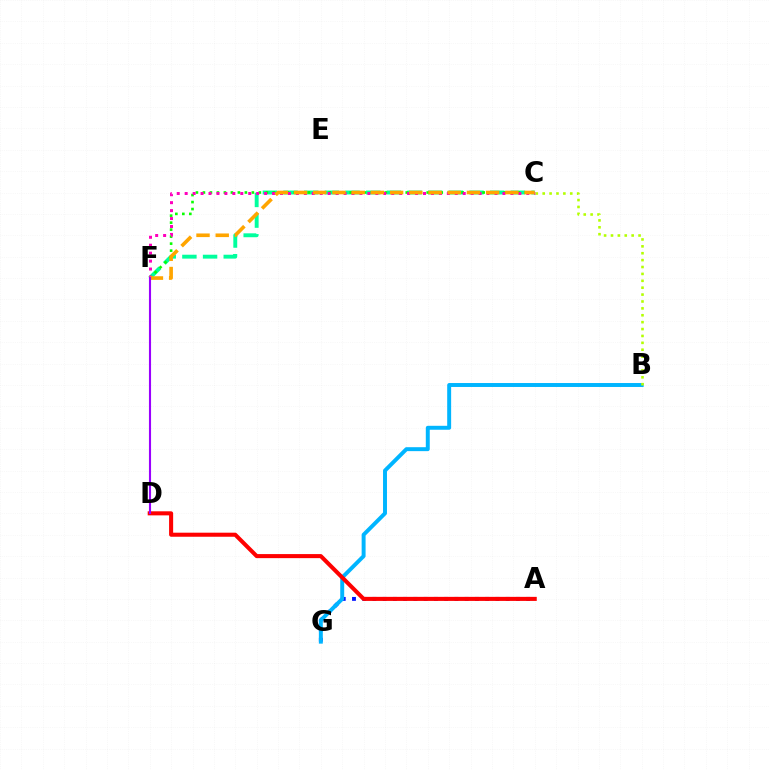{('A', 'G'): [{'color': '#0010ff', 'line_style': 'dotted', 'thickness': 2.78}], ('B', 'G'): [{'color': '#00b5ff', 'line_style': 'solid', 'thickness': 2.84}], ('C', 'F'): [{'color': '#00ff9d', 'line_style': 'dashed', 'thickness': 2.81}, {'color': '#08ff00', 'line_style': 'dotted', 'thickness': 1.9}, {'color': '#ff00bd', 'line_style': 'dotted', 'thickness': 2.16}, {'color': '#ffa500', 'line_style': 'dashed', 'thickness': 2.61}], ('A', 'D'): [{'color': '#ff0000', 'line_style': 'solid', 'thickness': 2.92}], ('D', 'F'): [{'color': '#9b00ff', 'line_style': 'solid', 'thickness': 1.52}], ('B', 'C'): [{'color': '#b3ff00', 'line_style': 'dotted', 'thickness': 1.87}]}